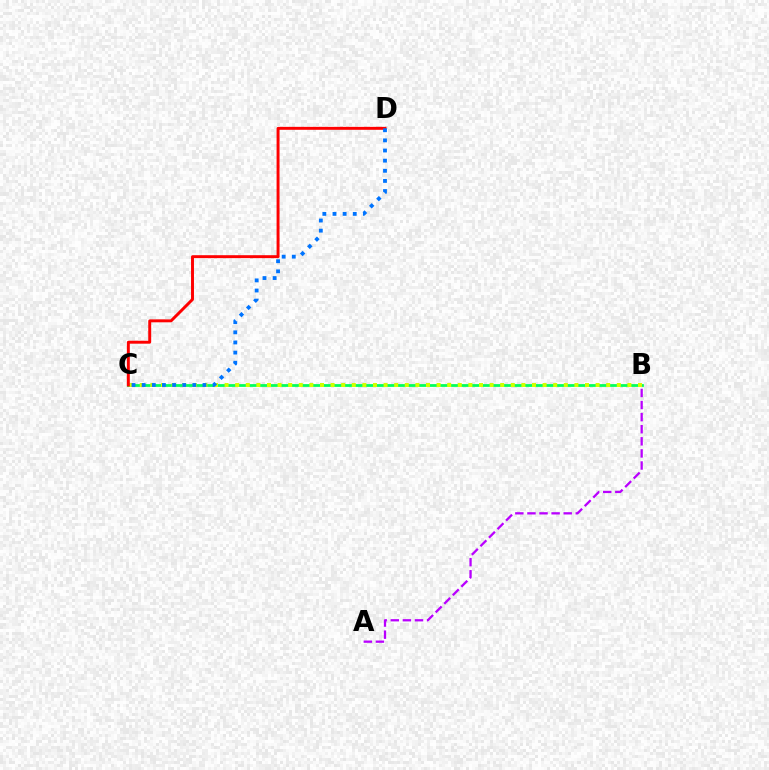{('B', 'C'): [{'color': '#00ff5c', 'line_style': 'solid', 'thickness': 1.99}, {'color': '#d1ff00', 'line_style': 'dotted', 'thickness': 2.88}], ('C', 'D'): [{'color': '#ff0000', 'line_style': 'solid', 'thickness': 2.12}, {'color': '#0074ff', 'line_style': 'dotted', 'thickness': 2.75}], ('A', 'B'): [{'color': '#b900ff', 'line_style': 'dashed', 'thickness': 1.64}]}